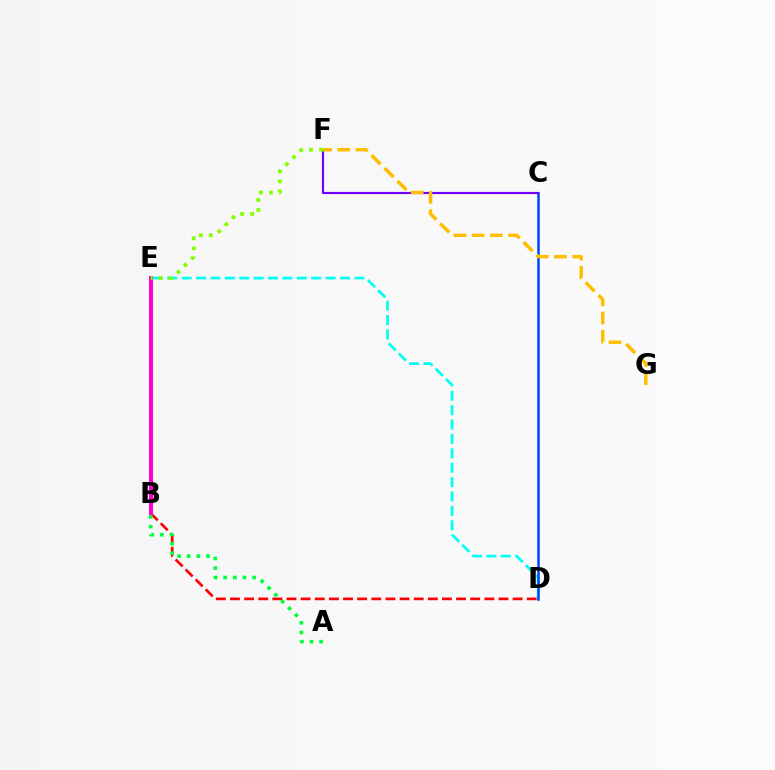{('D', 'E'): [{'color': '#00fff6', 'line_style': 'dashed', 'thickness': 1.96}], ('B', 'D'): [{'color': '#ff0000', 'line_style': 'dashed', 'thickness': 1.92}], ('A', 'B'): [{'color': '#00ff39', 'line_style': 'dotted', 'thickness': 2.62}], ('B', 'E'): [{'color': '#ff00cf', 'line_style': 'solid', 'thickness': 2.86}], ('C', 'D'): [{'color': '#004bff', 'line_style': 'solid', 'thickness': 1.86}], ('C', 'F'): [{'color': '#7200ff', 'line_style': 'solid', 'thickness': 1.56}], ('F', 'G'): [{'color': '#ffbd00', 'line_style': 'dashed', 'thickness': 2.48}], ('E', 'F'): [{'color': '#84ff00', 'line_style': 'dotted', 'thickness': 2.73}]}